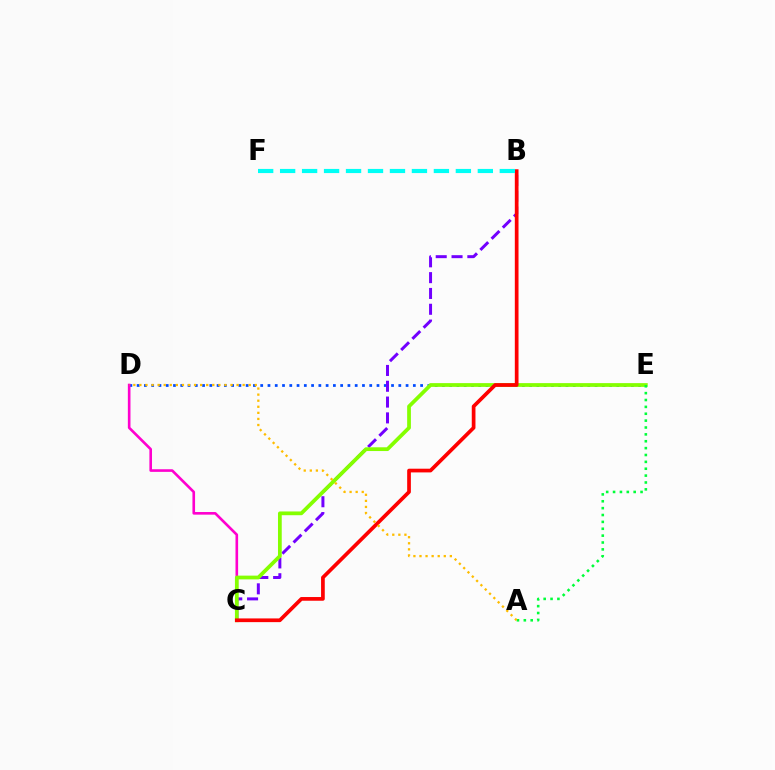{('D', 'E'): [{'color': '#004bff', 'line_style': 'dotted', 'thickness': 1.97}], ('B', 'C'): [{'color': '#7200ff', 'line_style': 'dashed', 'thickness': 2.15}, {'color': '#ff0000', 'line_style': 'solid', 'thickness': 2.67}], ('C', 'D'): [{'color': '#ff00cf', 'line_style': 'solid', 'thickness': 1.89}], ('C', 'E'): [{'color': '#84ff00', 'line_style': 'solid', 'thickness': 2.7}], ('A', 'E'): [{'color': '#00ff39', 'line_style': 'dotted', 'thickness': 1.87}], ('B', 'F'): [{'color': '#00fff6', 'line_style': 'dashed', 'thickness': 2.98}], ('A', 'D'): [{'color': '#ffbd00', 'line_style': 'dotted', 'thickness': 1.65}]}